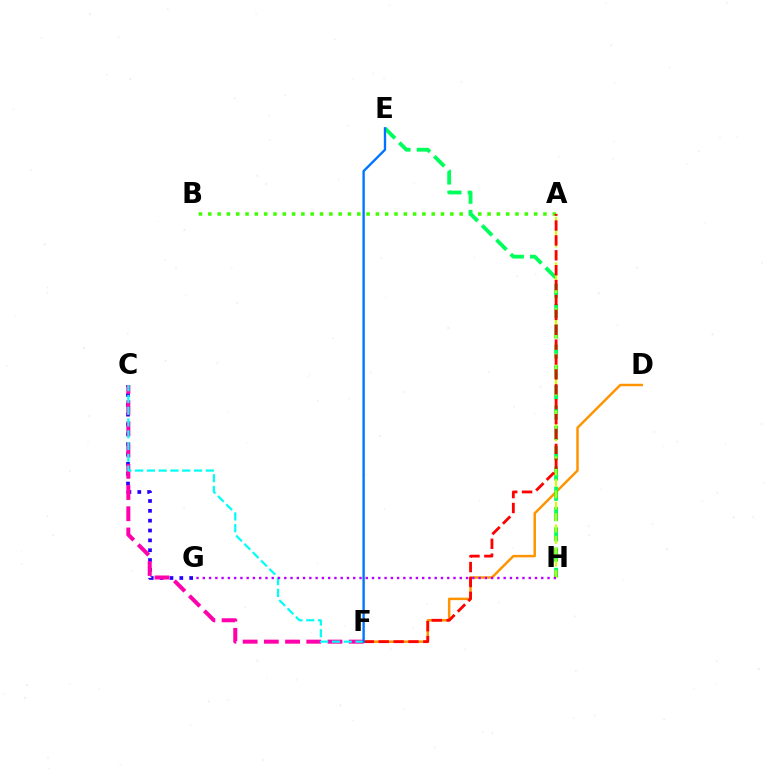{('C', 'G'): [{'color': '#2500ff', 'line_style': 'dotted', 'thickness': 2.68}], ('A', 'B'): [{'color': '#3dff00', 'line_style': 'dotted', 'thickness': 2.53}], ('D', 'F'): [{'color': '#ff9400', 'line_style': 'solid', 'thickness': 1.78}], ('C', 'F'): [{'color': '#ff00ac', 'line_style': 'dashed', 'thickness': 2.88}, {'color': '#00fff6', 'line_style': 'dashed', 'thickness': 1.6}], ('E', 'H'): [{'color': '#00ff5c', 'line_style': 'dashed', 'thickness': 2.76}], ('A', 'H'): [{'color': '#d1ff00', 'line_style': 'dashed', 'thickness': 1.55}], ('G', 'H'): [{'color': '#b900ff', 'line_style': 'dotted', 'thickness': 1.7}], ('A', 'F'): [{'color': '#ff0000', 'line_style': 'dashed', 'thickness': 2.02}], ('E', 'F'): [{'color': '#0074ff', 'line_style': 'solid', 'thickness': 1.7}]}